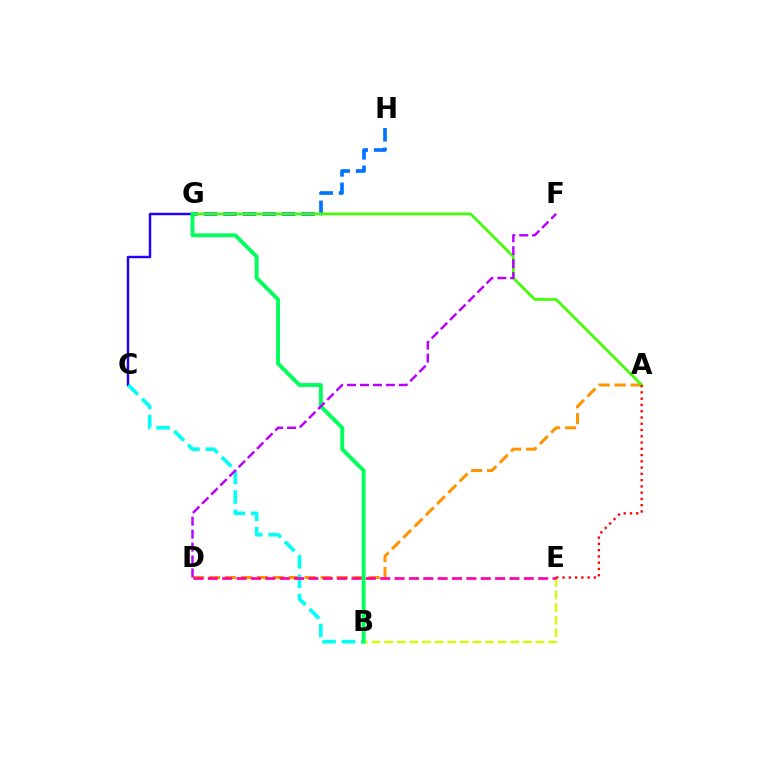{('A', 'D'): [{'color': '#ff9400', 'line_style': 'dashed', 'thickness': 2.17}], ('C', 'G'): [{'color': '#2500ff', 'line_style': 'solid', 'thickness': 1.77}], ('B', 'E'): [{'color': '#d1ff00', 'line_style': 'dashed', 'thickness': 1.71}], ('G', 'H'): [{'color': '#0074ff', 'line_style': 'dashed', 'thickness': 2.65}], ('A', 'G'): [{'color': '#3dff00', 'line_style': 'solid', 'thickness': 1.92}], ('B', 'C'): [{'color': '#00fff6', 'line_style': 'dashed', 'thickness': 2.64}], ('A', 'E'): [{'color': '#ff0000', 'line_style': 'dotted', 'thickness': 1.7}], ('B', 'G'): [{'color': '#00ff5c', 'line_style': 'solid', 'thickness': 2.79}], ('D', 'E'): [{'color': '#ff00ac', 'line_style': 'dashed', 'thickness': 1.95}], ('D', 'F'): [{'color': '#b900ff', 'line_style': 'dashed', 'thickness': 1.76}]}